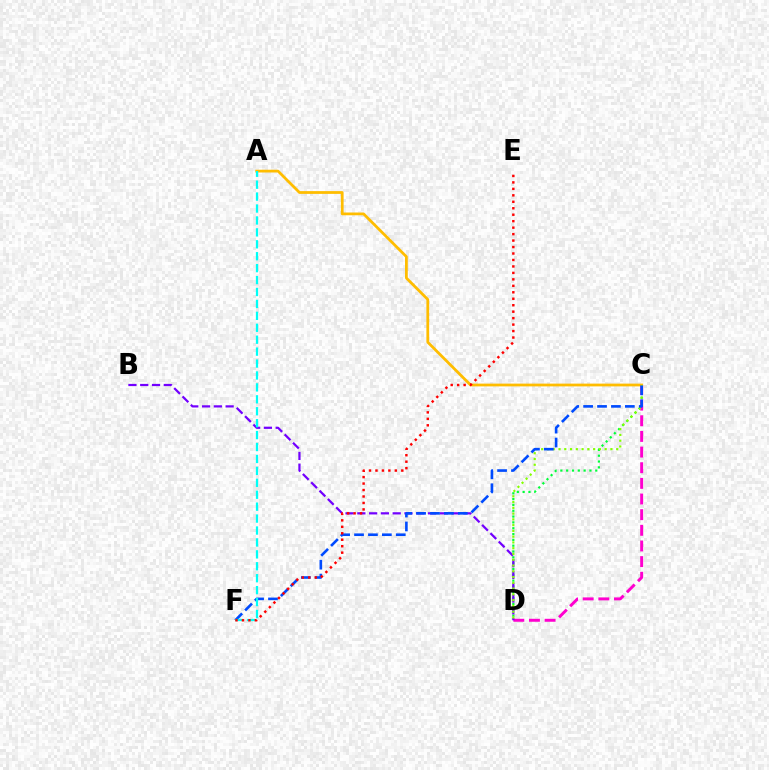{('A', 'C'): [{'color': '#ffbd00', 'line_style': 'solid', 'thickness': 1.99}], ('C', 'D'): [{'color': '#00ff39', 'line_style': 'dotted', 'thickness': 1.58}, {'color': '#ff00cf', 'line_style': 'dashed', 'thickness': 2.13}, {'color': '#84ff00', 'line_style': 'dotted', 'thickness': 1.57}], ('B', 'D'): [{'color': '#7200ff', 'line_style': 'dashed', 'thickness': 1.6}], ('C', 'F'): [{'color': '#004bff', 'line_style': 'dashed', 'thickness': 1.89}], ('A', 'F'): [{'color': '#00fff6', 'line_style': 'dashed', 'thickness': 1.62}], ('E', 'F'): [{'color': '#ff0000', 'line_style': 'dotted', 'thickness': 1.76}]}